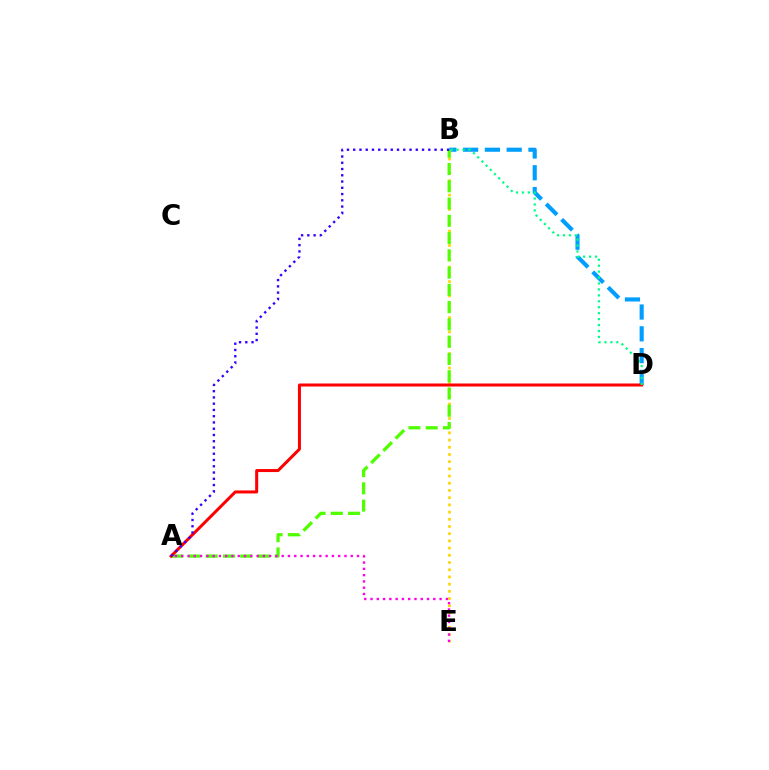{('B', 'D'): [{'color': '#009eff', 'line_style': 'dashed', 'thickness': 2.96}, {'color': '#00ff86', 'line_style': 'dotted', 'thickness': 1.61}], ('B', 'E'): [{'color': '#ffd500', 'line_style': 'dotted', 'thickness': 1.96}], ('A', 'B'): [{'color': '#4fff00', 'line_style': 'dashed', 'thickness': 2.35}, {'color': '#3700ff', 'line_style': 'dotted', 'thickness': 1.7}], ('A', 'D'): [{'color': '#ff0000', 'line_style': 'solid', 'thickness': 2.17}], ('A', 'E'): [{'color': '#ff00ed', 'line_style': 'dotted', 'thickness': 1.71}]}